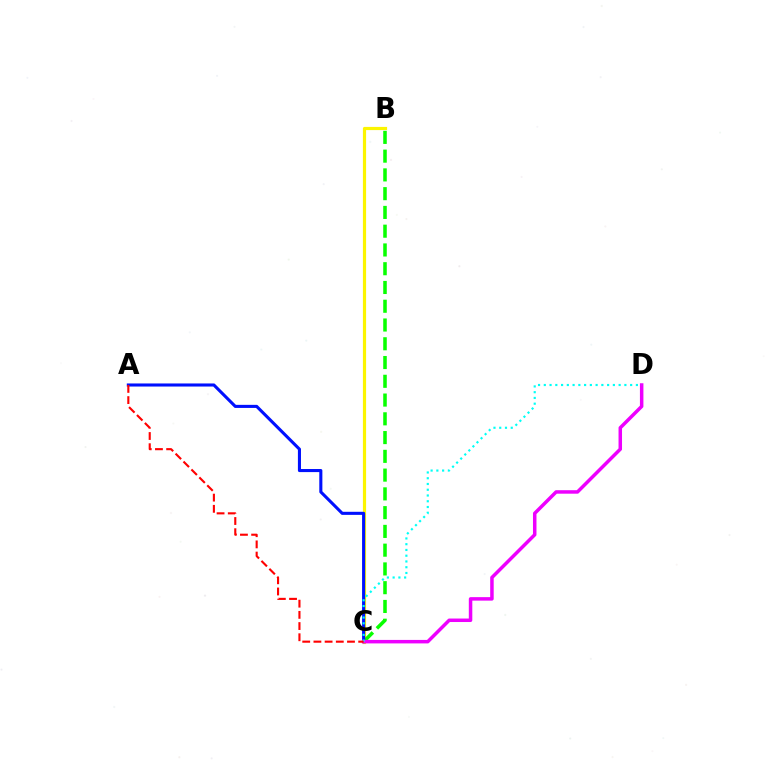{('B', 'C'): [{'color': '#fcf500', 'line_style': 'solid', 'thickness': 2.29}, {'color': '#08ff00', 'line_style': 'dashed', 'thickness': 2.55}], ('A', 'C'): [{'color': '#0010ff', 'line_style': 'solid', 'thickness': 2.22}, {'color': '#ff0000', 'line_style': 'dashed', 'thickness': 1.52}], ('C', 'D'): [{'color': '#ee00ff', 'line_style': 'solid', 'thickness': 2.51}, {'color': '#00fff6', 'line_style': 'dotted', 'thickness': 1.56}]}